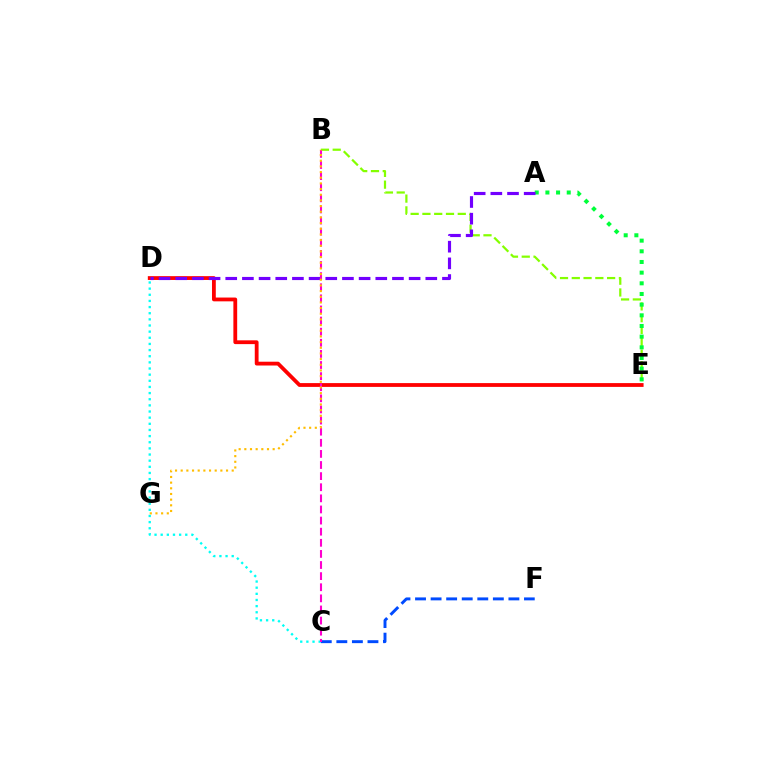{('C', 'F'): [{'color': '#004bff', 'line_style': 'dashed', 'thickness': 2.11}], ('B', 'E'): [{'color': '#84ff00', 'line_style': 'dashed', 'thickness': 1.6}], ('A', 'E'): [{'color': '#00ff39', 'line_style': 'dotted', 'thickness': 2.9}], ('C', 'D'): [{'color': '#00fff6', 'line_style': 'dotted', 'thickness': 1.67}], ('D', 'E'): [{'color': '#ff0000', 'line_style': 'solid', 'thickness': 2.74}], ('A', 'D'): [{'color': '#7200ff', 'line_style': 'dashed', 'thickness': 2.26}], ('B', 'C'): [{'color': '#ff00cf', 'line_style': 'dashed', 'thickness': 1.51}], ('B', 'G'): [{'color': '#ffbd00', 'line_style': 'dotted', 'thickness': 1.54}]}